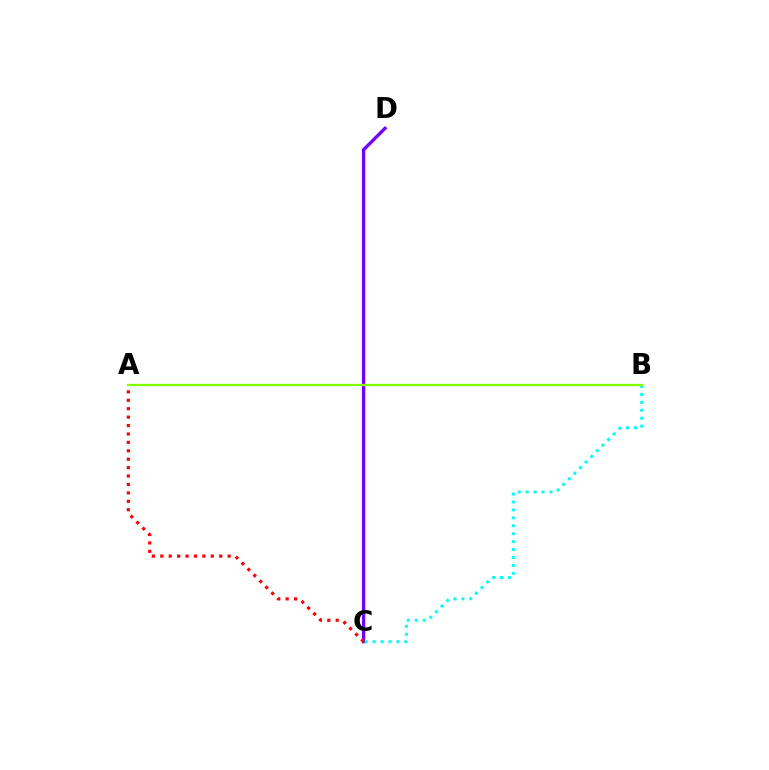{('C', 'D'): [{'color': '#7200ff', 'line_style': 'solid', 'thickness': 2.38}], ('A', 'C'): [{'color': '#ff0000', 'line_style': 'dotted', 'thickness': 2.29}], ('B', 'C'): [{'color': '#00fff6', 'line_style': 'dotted', 'thickness': 2.16}], ('A', 'B'): [{'color': '#84ff00', 'line_style': 'solid', 'thickness': 1.64}]}